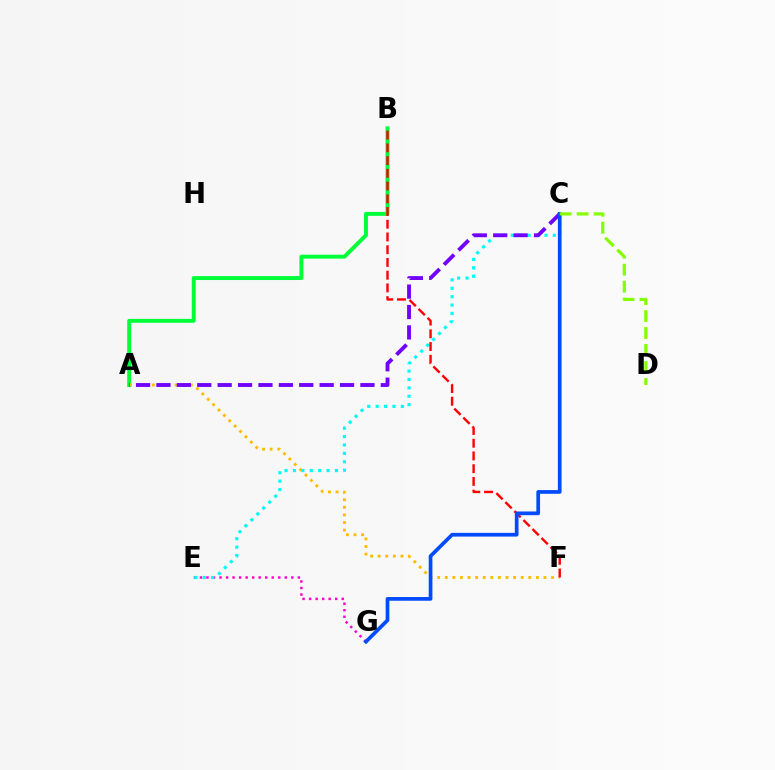{('E', 'G'): [{'color': '#ff00cf', 'line_style': 'dotted', 'thickness': 1.77}], ('A', 'B'): [{'color': '#00ff39', 'line_style': 'solid', 'thickness': 2.83}], ('A', 'F'): [{'color': '#ffbd00', 'line_style': 'dotted', 'thickness': 2.06}], ('C', 'E'): [{'color': '#00fff6', 'line_style': 'dotted', 'thickness': 2.28}], ('A', 'C'): [{'color': '#7200ff', 'line_style': 'dashed', 'thickness': 2.77}], ('B', 'F'): [{'color': '#ff0000', 'line_style': 'dashed', 'thickness': 1.73}], ('C', 'G'): [{'color': '#004bff', 'line_style': 'solid', 'thickness': 2.67}], ('C', 'D'): [{'color': '#84ff00', 'line_style': 'dashed', 'thickness': 2.31}]}